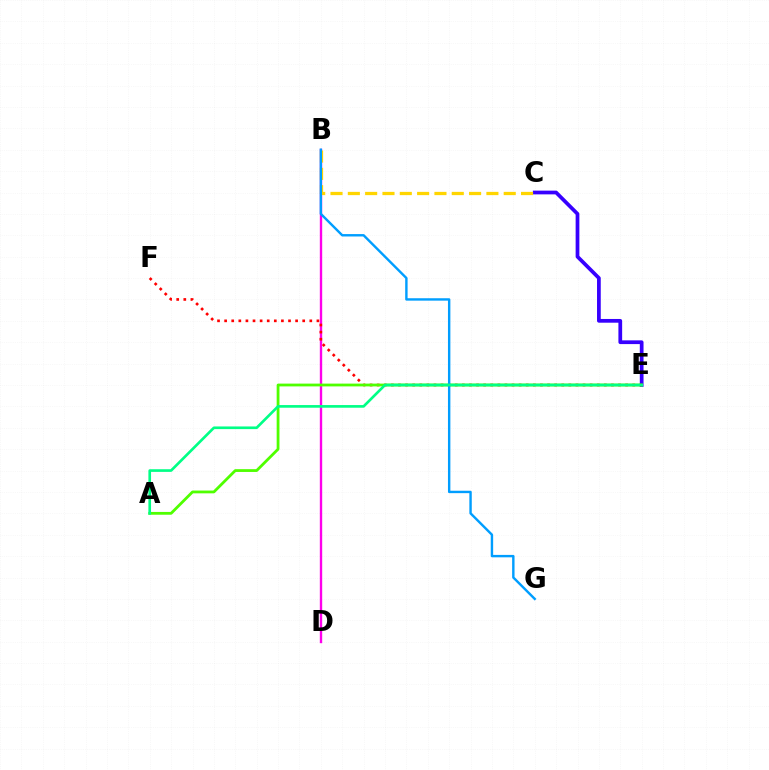{('B', 'D'): [{'color': '#ff00ed', 'line_style': 'solid', 'thickness': 1.7}], ('C', 'E'): [{'color': '#3700ff', 'line_style': 'solid', 'thickness': 2.69}], ('E', 'F'): [{'color': '#ff0000', 'line_style': 'dotted', 'thickness': 1.93}], ('A', 'E'): [{'color': '#4fff00', 'line_style': 'solid', 'thickness': 2.01}, {'color': '#00ff86', 'line_style': 'solid', 'thickness': 1.91}], ('B', 'C'): [{'color': '#ffd500', 'line_style': 'dashed', 'thickness': 2.35}], ('B', 'G'): [{'color': '#009eff', 'line_style': 'solid', 'thickness': 1.73}]}